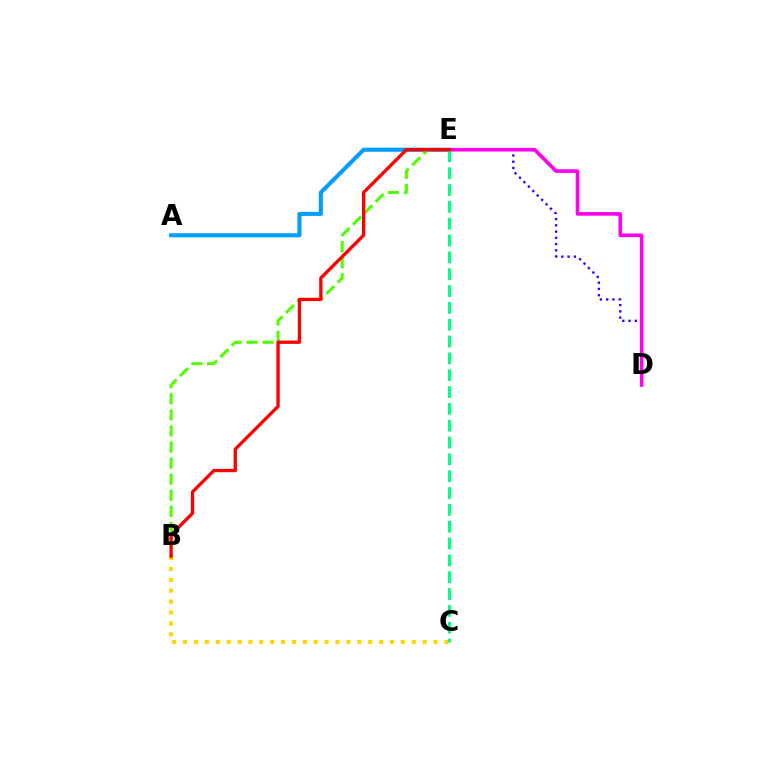{('D', 'E'): [{'color': '#3700ff', 'line_style': 'dotted', 'thickness': 1.7}, {'color': '#ff00ed', 'line_style': 'solid', 'thickness': 2.6}], ('A', 'E'): [{'color': '#009eff', 'line_style': 'solid', 'thickness': 2.94}], ('B', 'E'): [{'color': '#4fff00', 'line_style': 'dashed', 'thickness': 2.18}, {'color': '#ff0000', 'line_style': 'solid', 'thickness': 2.39}], ('B', 'C'): [{'color': '#ffd500', 'line_style': 'dotted', 'thickness': 2.96}], ('C', 'E'): [{'color': '#00ff86', 'line_style': 'dashed', 'thickness': 2.29}]}